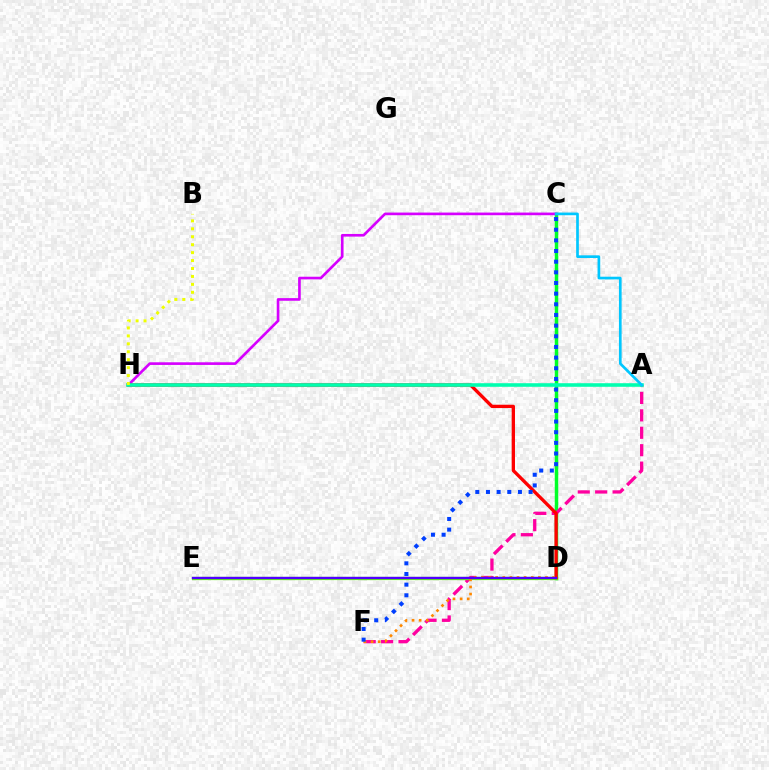{('C', 'D'): [{'color': '#00ff27', 'line_style': 'solid', 'thickness': 2.51}], ('C', 'H'): [{'color': '#d600ff', 'line_style': 'solid', 'thickness': 1.91}], ('A', 'F'): [{'color': '#ff00a0', 'line_style': 'dashed', 'thickness': 2.37}], ('D', 'E'): [{'color': '#66ff00', 'line_style': 'solid', 'thickness': 2.32}, {'color': '#4f00ff', 'line_style': 'solid', 'thickness': 1.7}], ('D', 'H'): [{'color': '#ff0000', 'line_style': 'solid', 'thickness': 2.39}], ('A', 'H'): [{'color': '#00ffaf', 'line_style': 'solid', 'thickness': 2.57}], ('D', 'F'): [{'color': '#ff8800', 'line_style': 'dotted', 'thickness': 1.93}], ('C', 'F'): [{'color': '#003fff', 'line_style': 'dotted', 'thickness': 2.9}], ('B', 'H'): [{'color': '#eeff00', 'line_style': 'dotted', 'thickness': 2.16}], ('A', 'C'): [{'color': '#00c7ff', 'line_style': 'solid', 'thickness': 1.93}]}